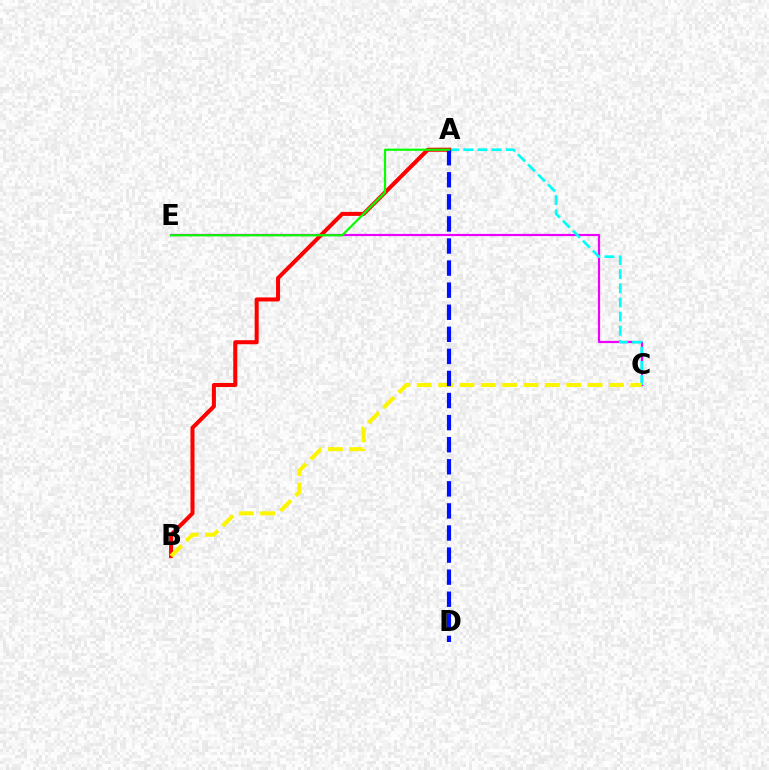{('C', 'E'): [{'color': '#ee00ff', 'line_style': 'solid', 'thickness': 1.59}], ('A', 'C'): [{'color': '#00fff6', 'line_style': 'dashed', 'thickness': 1.92}], ('A', 'B'): [{'color': '#ff0000', 'line_style': 'solid', 'thickness': 2.91}], ('B', 'C'): [{'color': '#fcf500', 'line_style': 'dashed', 'thickness': 2.9}], ('A', 'D'): [{'color': '#0010ff', 'line_style': 'dashed', 'thickness': 3.0}], ('A', 'E'): [{'color': '#08ff00', 'line_style': 'solid', 'thickness': 1.59}]}